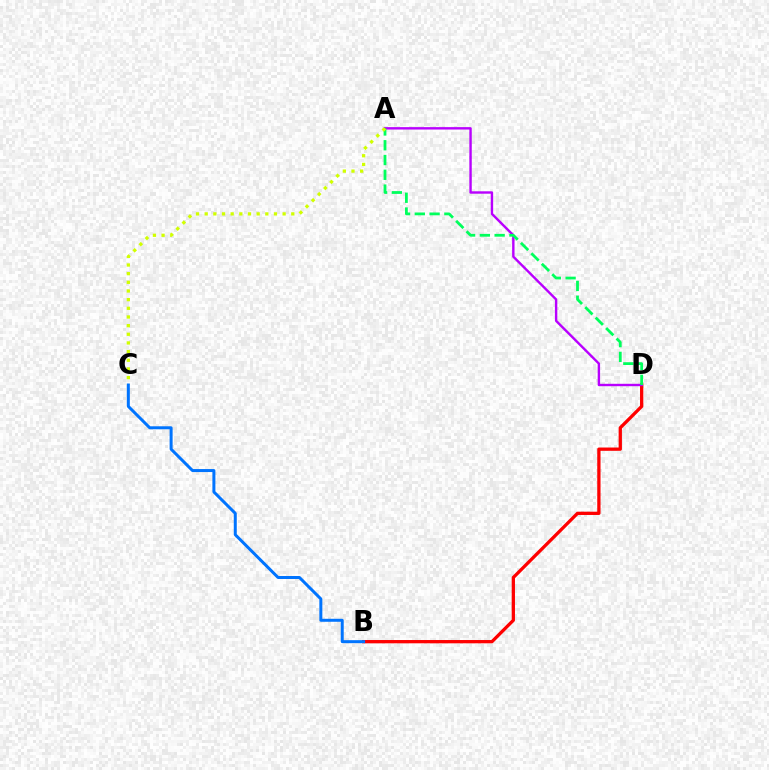{('B', 'D'): [{'color': '#ff0000', 'line_style': 'solid', 'thickness': 2.37}], ('A', 'D'): [{'color': '#b900ff', 'line_style': 'solid', 'thickness': 1.73}, {'color': '#00ff5c', 'line_style': 'dashed', 'thickness': 2.01}], ('A', 'C'): [{'color': '#d1ff00', 'line_style': 'dotted', 'thickness': 2.35}], ('B', 'C'): [{'color': '#0074ff', 'line_style': 'solid', 'thickness': 2.16}]}